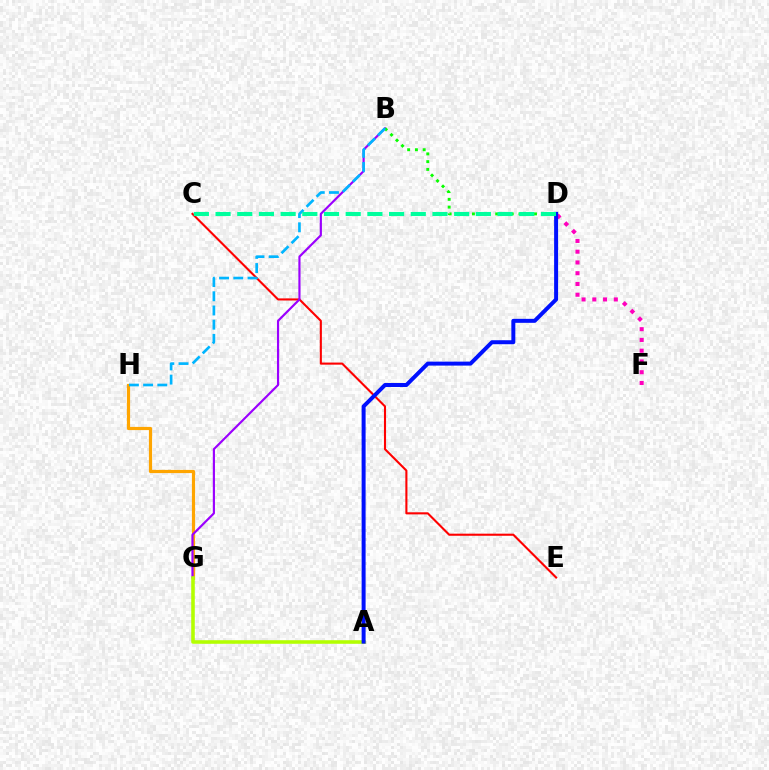{('G', 'H'): [{'color': '#ffa500', 'line_style': 'solid', 'thickness': 2.3}], ('D', 'F'): [{'color': '#ff00bd', 'line_style': 'dotted', 'thickness': 2.92}], ('C', 'E'): [{'color': '#ff0000', 'line_style': 'solid', 'thickness': 1.51}], ('B', 'G'): [{'color': '#9b00ff', 'line_style': 'solid', 'thickness': 1.56}], ('A', 'G'): [{'color': '#b3ff00', 'line_style': 'solid', 'thickness': 2.57}], ('A', 'D'): [{'color': '#0010ff', 'line_style': 'solid', 'thickness': 2.87}], ('B', 'D'): [{'color': '#08ff00', 'line_style': 'dotted', 'thickness': 2.11}], ('B', 'H'): [{'color': '#00b5ff', 'line_style': 'dashed', 'thickness': 1.93}], ('C', 'D'): [{'color': '#00ff9d', 'line_style': 'dashed', 'thickness': 2.95}]}